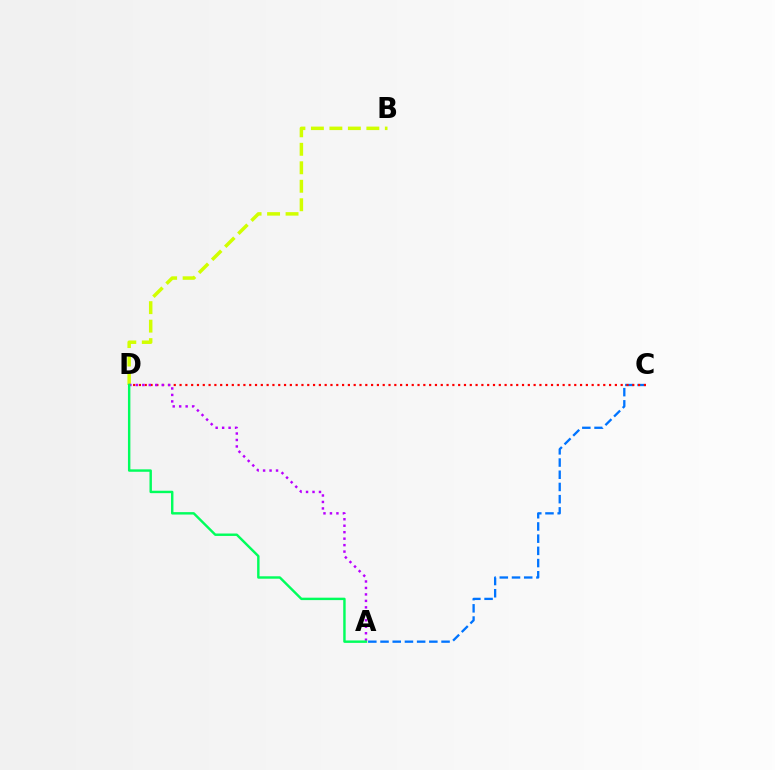{('B', 'D'): [{'color': '#d1ff00', 'line_style': 'dashed', 'thickness': 2.51}], ('A', 'C'): [{'color': '#0074ff', 'line_style': 'dashed', 'thickness': 1.66}], ('C', 'D'): [{'color': '#ff0000', 'line_style': 'dotted', 'thickness': 1.58}], ('A', 'D'): [{'color': '#b900ff', 'line_style': 'dotted', 'thickness': 1.76}, {'color': '#00ff5c', 'line_style': 'solid', 'thickness': 1.75}]}